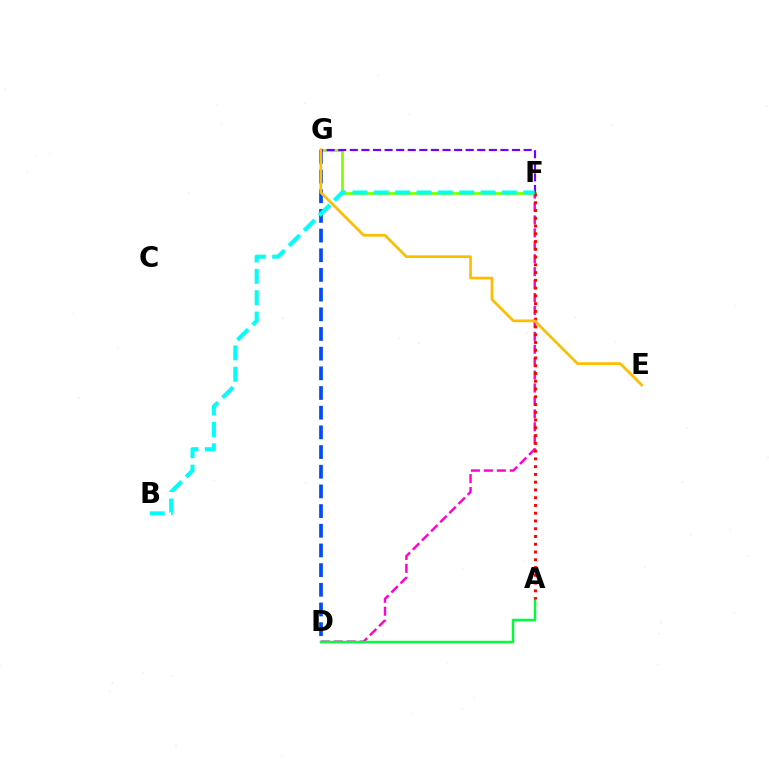{('F', 'G'): [{'color': '#84ff00', 'line_style': 'solid', 'thickness': 2.02}, {'color': '#7200ff', 'line_style': 'dashed', 'thickness': 1.57}], ('D', 'F'): [{'color': '#ff00cf', 'line_style': 'dashed', 'thickness': 1.76}], ('D', 'G'): [{'color': '#004bff', 'line_style': 'dashed', 'thickness': 2.67}], ('A', 'D'): [{'color': '#00ff39', 'line_style': 'solid', 'thickness': 1.8}], ('A', 'F'): [{'color': '#ff0000', 'line_style': 'dotted', 'thickness': 2.11}], ('E', 'G'): [{'color': '#ffbd00', 'line_style': 'solid', 'thickness': 1.95}], ('B', 'F'): [{'color': '#00fff6', 'line_style': 'dashed', 'thickness': 2.9}]}